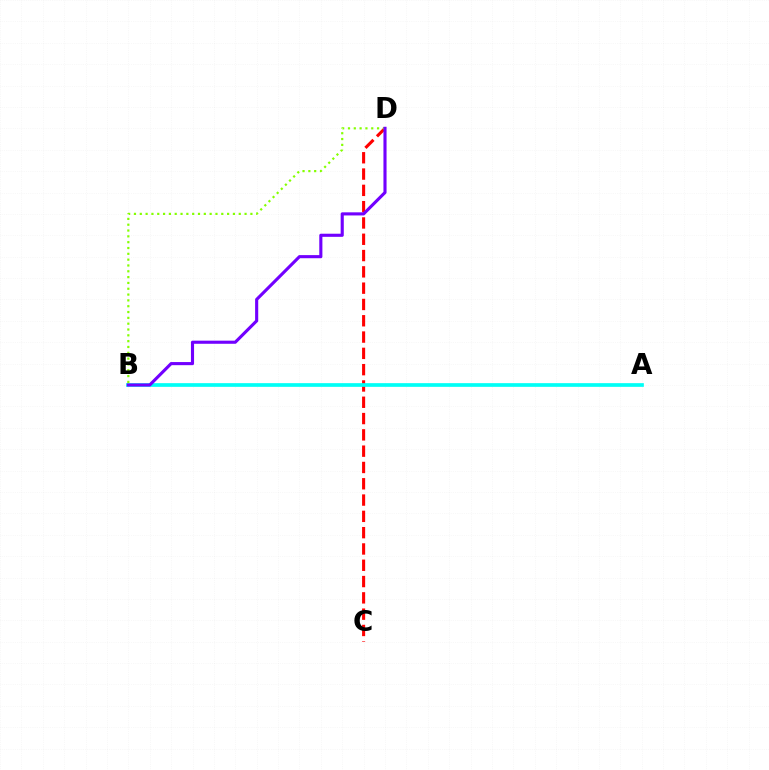{('C', 'D'): [{'color': '#ff0000', 'line_style': 'dashed', 'thickness': 2.21}], ('B', 'D'): [{'color': '#84ff00', 'line_style': 'dotted', 'thickness': 1.58}, {'color': '#7200ff', 'line_style': 'solid', 'thickness': 2.24}], ('A', 'B'): [{'color': '#00fff6', 'line_style': 'solid', 'thickness': 2.66}]}